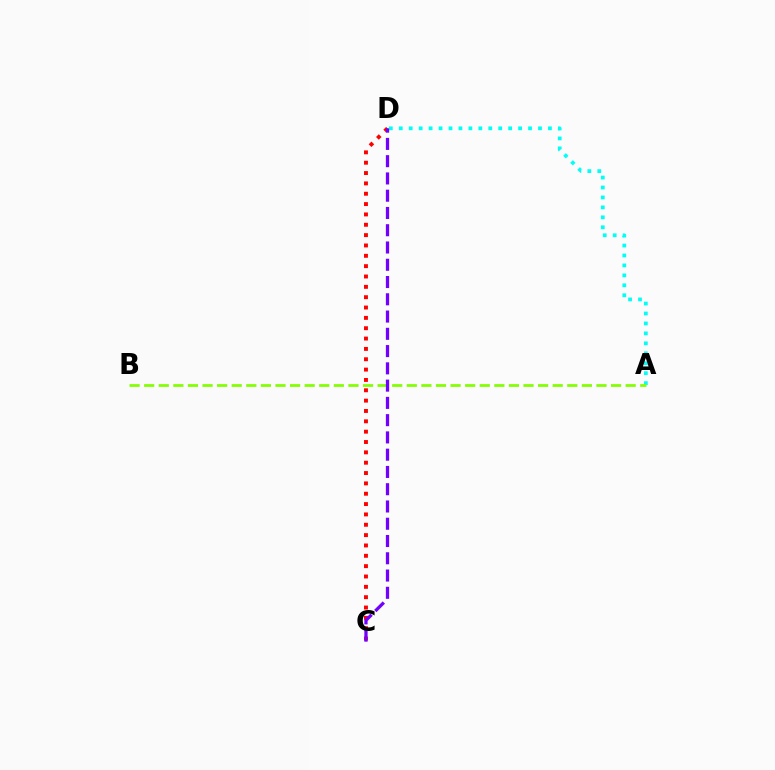{('A', 'D'): [{'color': '#00fff6', 'line_style': 'dotted', 'thickness': 2.7}], ('C', 'D'): [{'color': '#ff0000', 'line_style': 'dotted', 'thickness': 2.81}, {'color': '#7200ff', 'line_style': 'dashed', 'thickness': 2.35}], ('A', 'B'): [{'color': '#84ff00', 'line_style': 'dashed', 'thickness': 1.98}]}